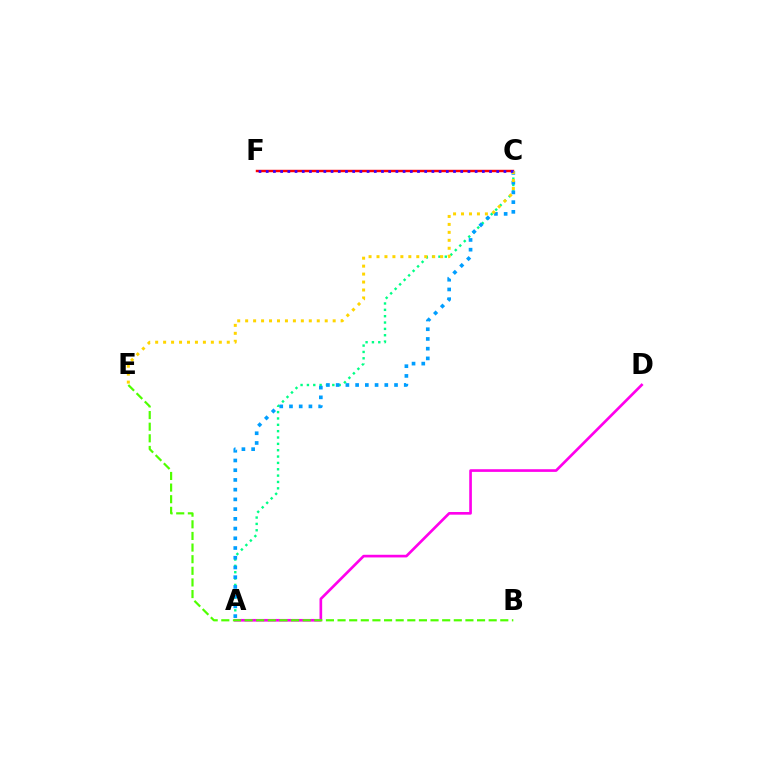{('C', 'F'): [{'color': '#ff0000', 'line_style': 'solid', 'thickness': 1.76}, {'color': '#3700ff', 'line_style': 'dotted', 'thickness': 1.96}], ('A', 'C'): [{'color': '#00ff86', 'line_style': 'dotted', 'thickness': 1.73}, {'color': '#009eff', 'line_style': 'dotted', 'thickness': 2.64}], ('A', 'D'): [{'color': '#ff00ed', 'line_style': 'solid', 'thickness': 1.92}], ('B', 'E'): [{'color': '#4fff00', 'line_style': 'dashed', 'thickness': 1.58}], ('C', 'E'): [{'color': '#ffd500', 'line_style': 'dotted', 'thickness': 2.16}]}